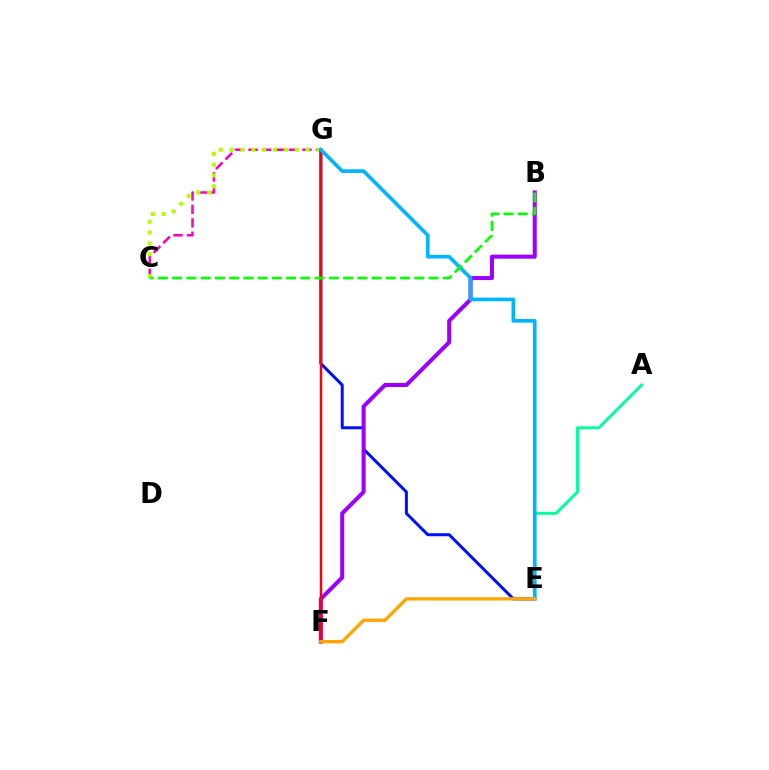{('C', 'G'): [{'color': '#ff00bd', 'line_style': 'dashed', 'thickness': 1.83}, {'color': '#b3ff00', 'line_style': 'dotted', 'thickness': 2.95}], ('A', 'E'): [{'color': '#00ff9d', 'line_style': 'solid', 'thickness': 2.14}], ('E', 'G'): [{'color': '#0010ff', 'line_style': 'solid', 'thickness': 2.17}, {'color': '#00b5ff', 'line_style': 'solid', 'thickness': 2.62}], ('B', 'F'): [{'color': '#9b00ff', 'line_style': 'solid', 'thickness': 2.91}], ('F', 'G'): [{'color': '#ff0000', 'line_style': 'solid', 'thickness': 1.79}], ('B', 'C'): [{'color': '#08ff00', 'line_style': 'dashed', 'thickness': 1.94}], ('E', 'F'): [{'color': '#ffa500', 'line_style': 'solid', 'thickness': 2.38}]}